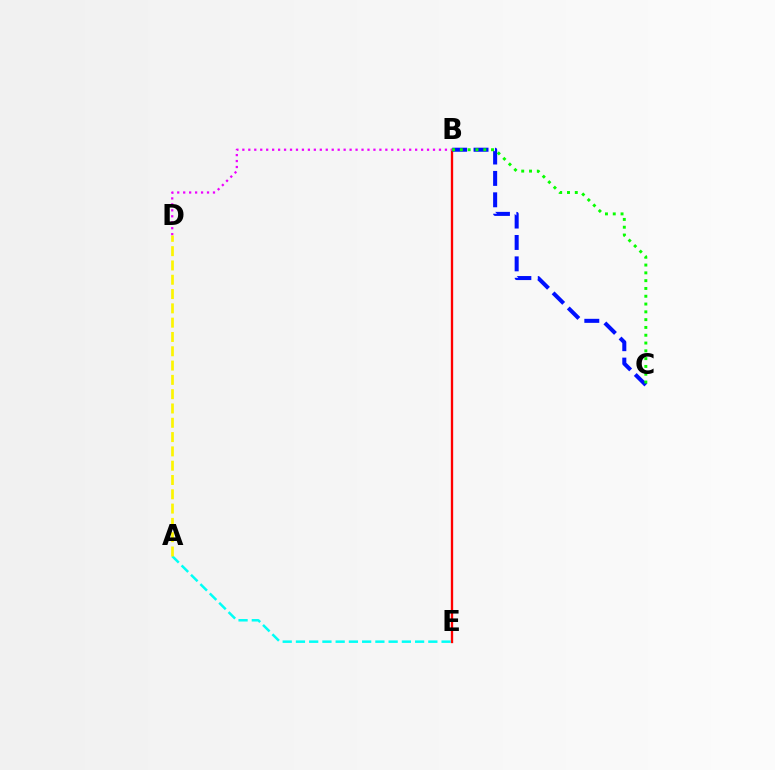{('B', 'E'): [{'color': '#ff0000', 'line_style': 'solid', 'thickness': 1.68}], ('B', 'D'): [{'color': '#ee00ff', 'line_style': 'dotted', 'thickness': 1.62}], ('A', 'E'): [{'color': '#00fff6', 'line_style': 'dashed', 'thickness': 1.8}], ('A', 'D'): [{'color': '#fcf500', 'line_style': 'dashed', 'thickness': 1.94}], ('B', 'C'): [{'color': '#0010ff', 'line_style': 'dashed', 'thickness': 2.91}, {'color': '#08ff00', 'line_style': 'dotted', 'thickness': 2.12}]}